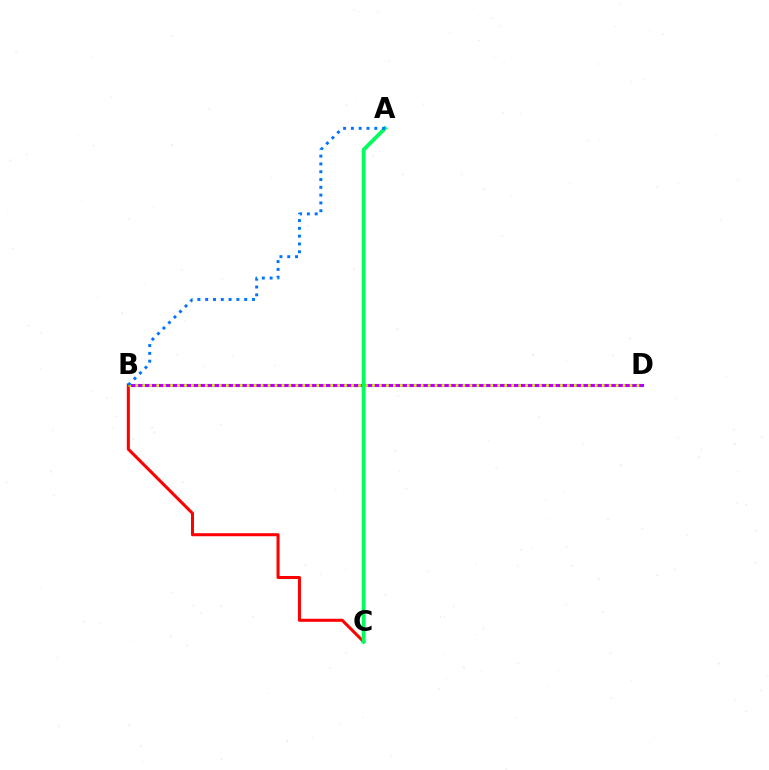{('B', 'D'): [{'color': '#b900ff', 'line_style': 'solid', 'thickness': 2.22}, {'color': '#d1ff00', 'line_style': 'dotted', 'thickness': 1.89}], ('B', 'C'): [{'color': '#ff0000', 'line_style': 'solid', 'thickness': 2.19}], ('A', 'C'): [{'color': '#00ff5c', 'line_style': 'solid', 'thickness': 2.76}], ('A', 'B'): [{'color': '#0074ff', 'line_style': 'dotted', 'thickness': 2.12}]}